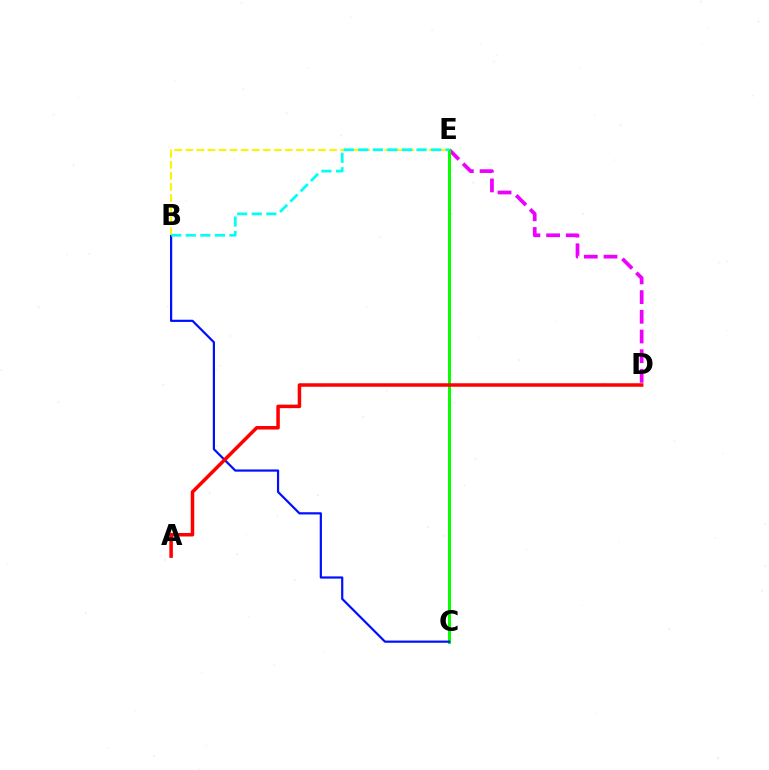{('D', 'E'): [{'color': '#ee00ff', 'line_style': 'dashed', 'thickness': 2.68}], ('C', 'E'): [{'color': '#08ff00', 'line_style': 'solid', 'thickness': 2.18}], ('B', 'C'): [{'color': '#0010ff', 'line_style': 'solid', 'thickness': 1.59}], ('B', 'E'): [{'color': '#fcf500', 'line_style': 'dashed', 'thickness': 1.5}, {'color': '#00fff6', 'line_style': 'dashed', 'thickness': 1.98}], ('A', 'D'): [{'color': '#ff0000', 'line_style': 'solid', 'thickness': 2.53}]}